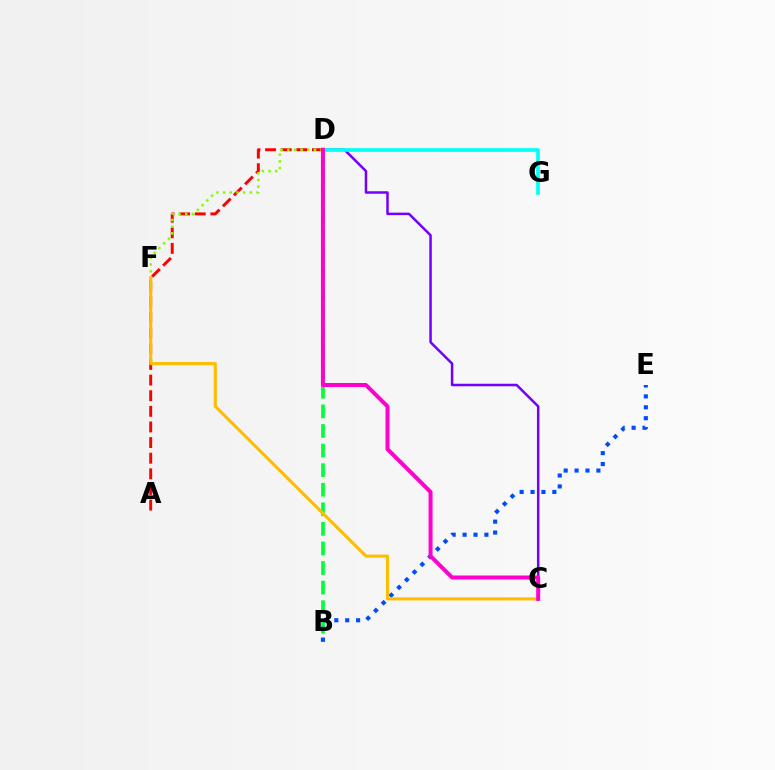{('A', 'D'): [{'color': '#ff0000', 'line_style': 'dashed', 'thickness': 2.12}], ('B', 'D'): [{'color': '#00ff39', 'line_style': 'dashed', 'thickness': 2.66}], ('D', 'F'): [{'color': '#84ff00', 'line_style': 'dotted', 'thickness': 1.82}], ('B', 'E'): [{'color': '#004bff', 'line_style': 'dotted', 'thickness': 2.96}], ('C', 'D'): [{'color': '#7200ff', 'line_style': 'solid', 'thickness': 1.81}, {'color': '#ff00cf', 'line_style': 'solid', 'thickness': 2.88}], ('D', 'G'): [{'color': '#00fff6', 'line_style': 'solid', 'thickness': 2.64}], ('C', 'F'): [{'color': '#ffbd00', 'line_style': 'solid', 'thickness': 2.23}]}